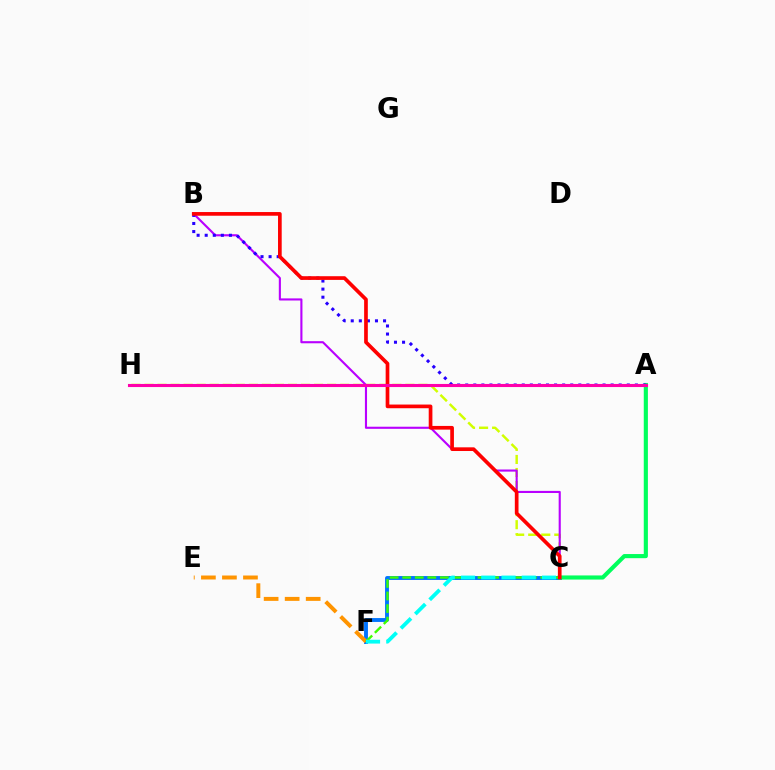{('C', 'H'): [{'color': '#d1ff00', 'line_style': 'dashed', 'thickness': 1.77}], ('B', 'C'): [{'color': '#b900ff', 'line_style': 'solid', 'thickness': 1.52}, {'color': '#ff0000', 'line_style': 'solid', 'thickness': 2.65}], ('C', 'F'): [{'color': '#0074ff', 'line_style': 'solid', 'thickness': 2.79}, {'color': '#3dff00', 'line_style': 'dashed', 'thickness': 1.71}, {'color': '#00fff6', 'line_style': 'dashed', 'thickness': 2.75}], ('A', 'C'): [{'color': '#00ff5c', 'line_style': 'solid', 'thickness': 2.97}], ('A', 'B'): [{'color': '#2500ff', 'line_style': 'dotted', 'thickness': 2.19}], ('E', 'F'): [{'color': '#ff9400', 'line_style': 'dashed', 'thickness': 2.86}], ('A', 'H'): [{'color': '#ff00ac', 'line_style': 'solid', 'thickness': 2.23}]}